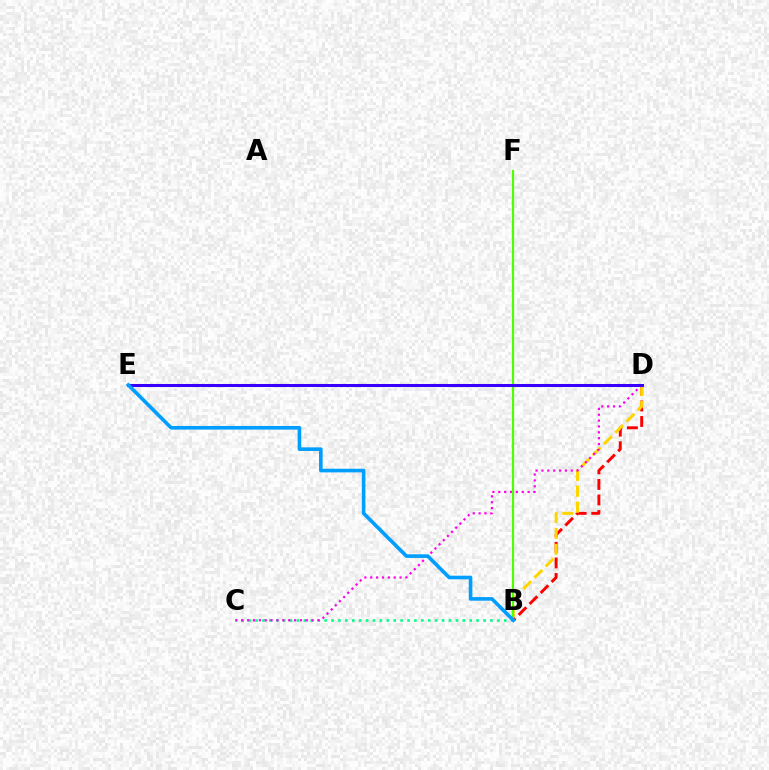{('B', 'D'): [{'color': '#ff0000', 'line_style': 'dashed', 'thickness': 2.11}, {'color': '#ffd500', 'line_style': 'dashed', 'thickness': 2.16}], ('B', 'C'): [{'color': '#00ff86', 'line_style': 'dotted', 'thickness': 1.88}], ('C', 'D'): [{'color': '#ff00ed', 'line_style': 'dotted', 'thickness': 1.59}], ('B', 'F'): [{'color': '#4fff00', 'line_style': 'solid', 'thickness': 1.58}], ('D', 'E'): [{'color': '#3700ff', 'line_style': 'solid', 'thickness': 2.19}], ('B', 'E'): [{'color': '#009eff', 'line_style': 'solid', 'thickness': 2.61}]}